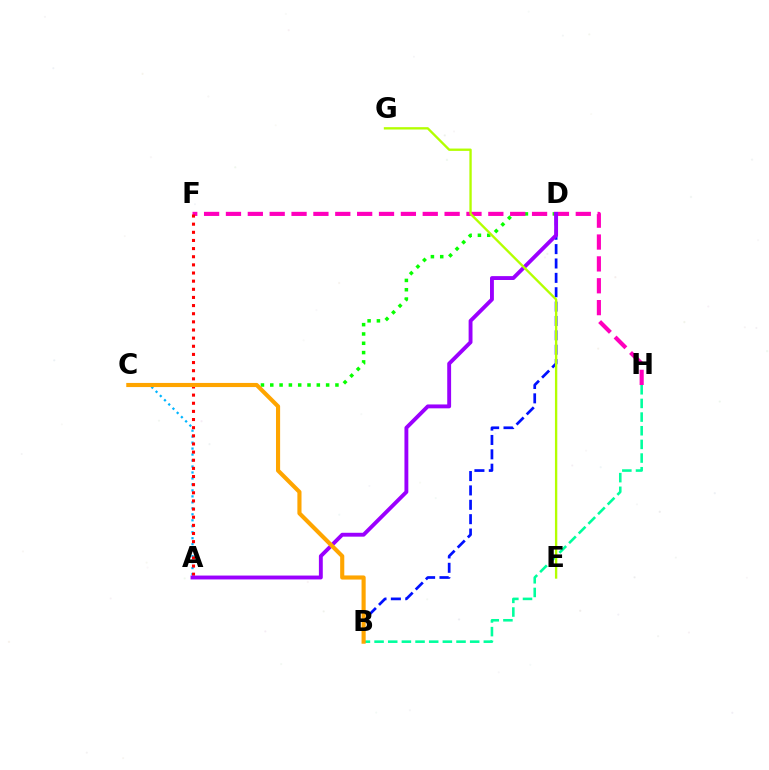{('B', 'D'): [{'color': '#0010ff', 'line_style': 'dashed', 'thickness': 1.95}], ('C', 'D'): [{'color': '#08ff00', 'line_style': 'dotted', 'thickness': 2.53}], ('B', 'H'): [{'color': '#00ff9d', 'line_style': 'dashed', 'thickness': 1.86}], ('A', 'C'): [{'color': '#00b5ff', 'line_style': 'dotted', 'thickness': 1.62}], ('F', 'H'): [{'color': '#ff00bd', 'line_style': 'dashed', 'thickness': 2.97}], ('A', 'F'): [{'color': '#ff0000', 'line_style': 'dotted', 'thickness': 2.21}], ('A', 'D'): [{'color': '#9b00ff', 'line_style': 'solid', 'thickness': 2.79}], ('B', 'C'): [{'color': '#ffa500', 'line_style': 'solid', 'thickness': 2.97}], ('E', 'G'): [{'color': '#b3ff00', 'line_style': 'solid', 'thickness': 1.69}]}